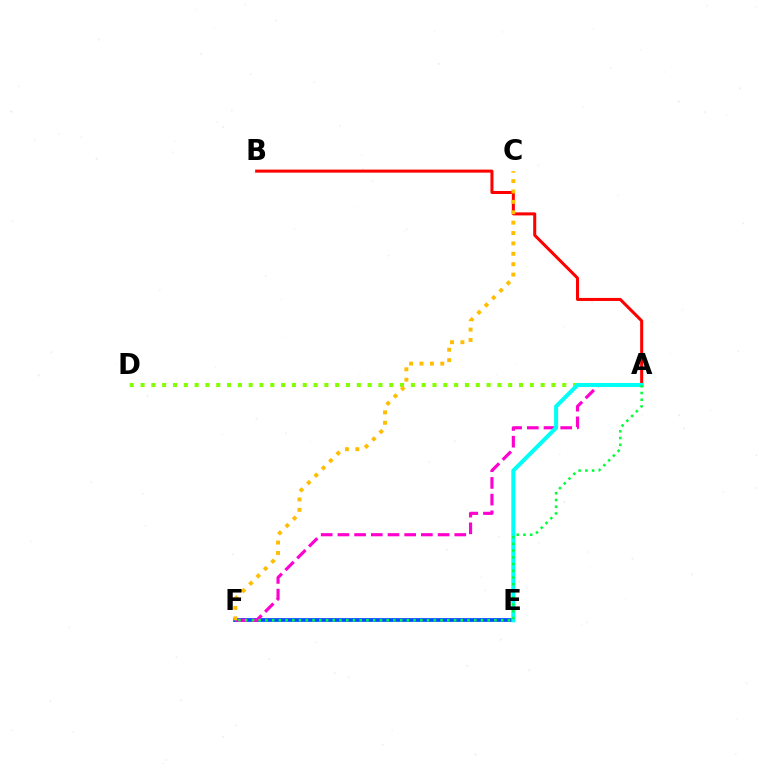{('A', 'D'): [{'color': '#84ff00', 'line_style': 'dotted', 'thickness': 2.94}], ('E', 'F'): [{'color': '#7200ff', 'line_style': 'solid', 'thickness': 1.51}, {'color': '#004bff', 'line_style': 'solid', 'thickness': 2.67}], ('A', 'B'): [{'color': '#ff0000', 'line_style': 'solid', 'thickness': 2.18}], ('A', 'F'): [{'color': '#ff00cf', 'line_style': 'dashed', 'thickness': 2.27}, {'color': '#00ff39', 'line_style': 'dotted', 'thickness': 1.83}], ('A', 'E'): [{'color': '#00fff6', 'line_style': 'solid', 'thickness': 2.91}], ('C', 'F'): [{'color': '#ffbd00', 'line_style': 'dotted', 'thickness': 2.82}]}